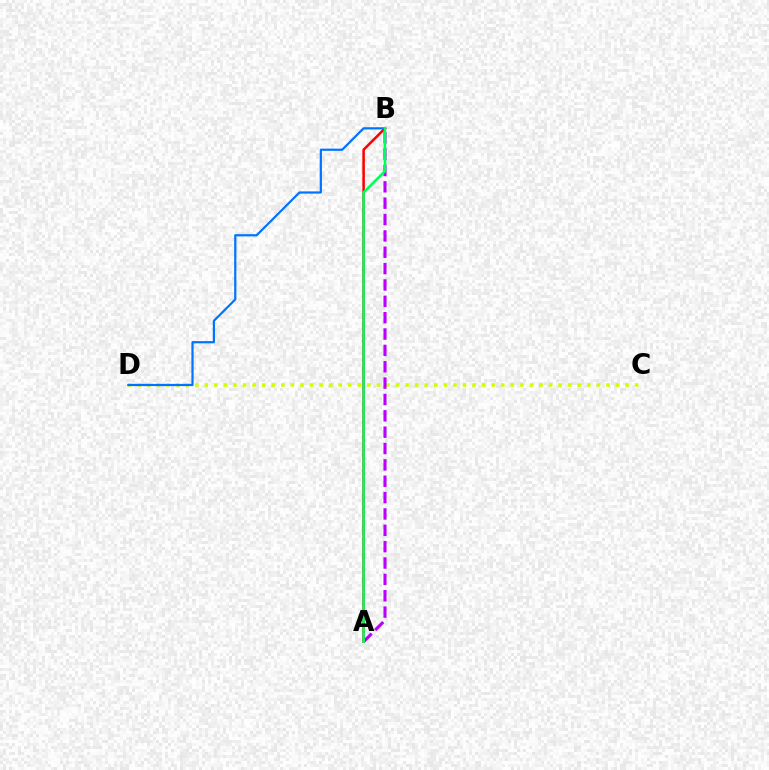{('A', 'B'): [{'color': '#ff0000', 'line_style': 'solid', 'thickness': 1.83}, {'color': '#b900ff', 'line_style': 'dashed', 'thickness': 2.22}, {'color': '#00ff5c', 'line_style': 'solid', 'thickness': 1.85}], ('C', 'D'): [{'color': '#d1ff00', 'line_style': 'dotted', 'thickness': 2.6}], ('B', 'D'): [{'color': '#0074ff', 'line_style': 'solid', 'thickness': 1.59}]}